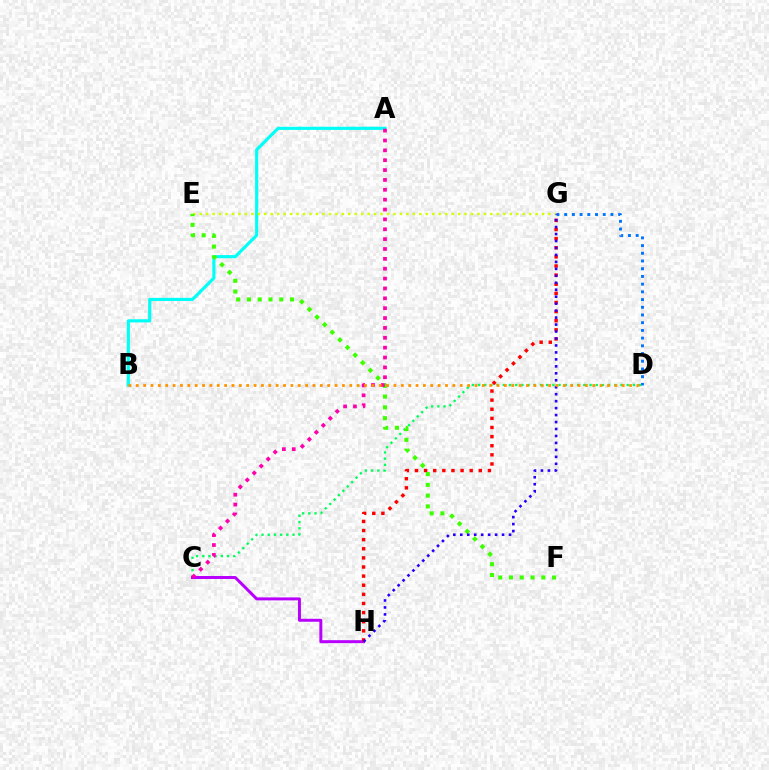{('A', 'B'): [{'color': '#00fff6', 'line_style': 'solid', 'thickness': 2.27}], ('C', 'D'): [{'color': '#00ff5c', 'line_style': 'dotted', 'thickness': 1.68}], ('C', 'H'): [{'color': '#b900ff', 'line_style': 'solid', 'thickness': 2.14}], ('G', 'H'): [{'color': '#ff0000', 'line_style': 'dotted', 'thickness': 2.48}, {'color': '#2500ff', 'line_style': 'dotted', 'thickness': 1.89}], ('E', 'G'): [{'color': '#d1ff00', 'line_style': 'dotted', 'thickness': 1.76}], ('D', 'G'): [{'color': '#0074ff', 'line_style': 'dotted', 'thickness': 2.09}], ('E', 'F'): [{'color': '#3dff00', 'line_style': 'dotted', 'thickness': 2.93}], ('A', 'C'): [{'color': '#ff00ac', 'line_style': 'dotted', 'thickness': 2.68}], ('B', 'D'): [{'color': '#ff9400', 'line_style': 'dotted', 'thickness': 2.0}]}